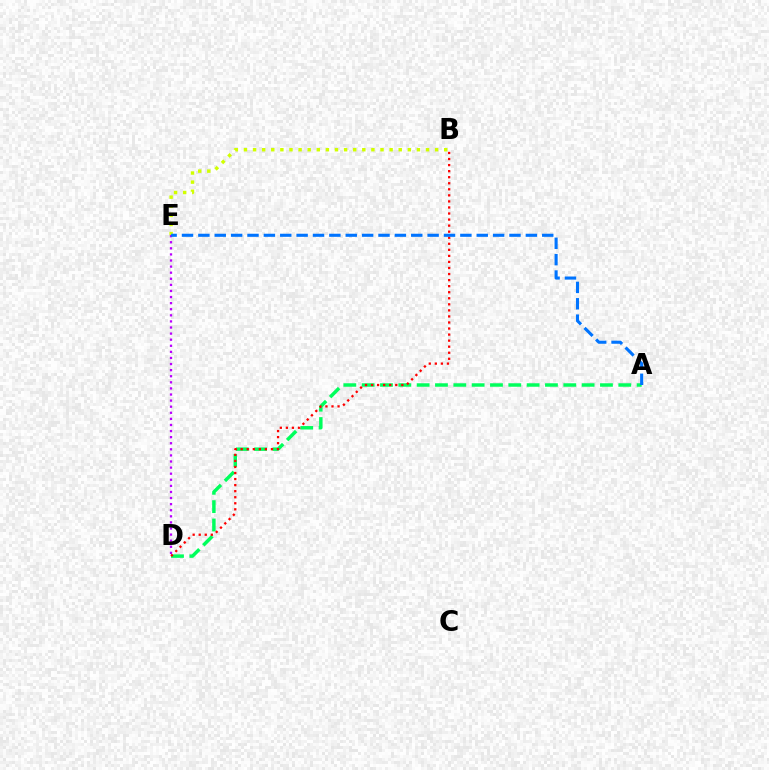{('B', 'E'): [{'color': '#d1ff00', 'line_style': 'dotted', 'thickness': 2.47}], ('A', 'D'): [{'color': '#00ff5c', 'line_style': 'dashed', 'thickness': 2.49}], ('D', 'E'): [{'color': '#b900ff', 'line_style': 'dotted', 'thickness': 1.65}], ('B', 'D'): [{'color': '#ff0000', 'line_style': 'dotted', 'thickness': 1.64}], ('A', 'E'): [{'color': '#0074ff', 'line_style': 'dashed', 'thickness': 2.22}]}